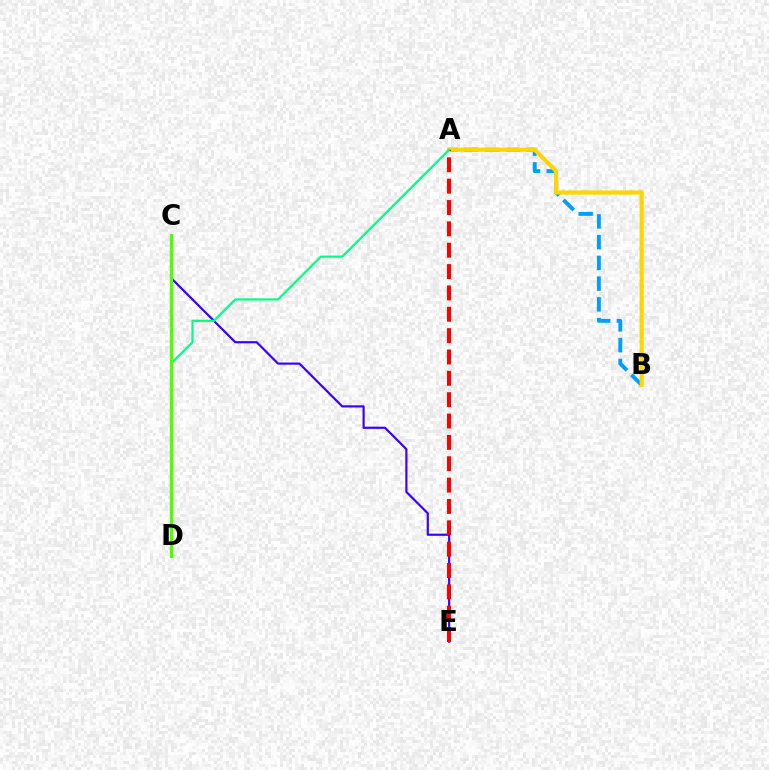{('C', 'E'): [{'color': '#3700ff', 'line_style': 'solid', 'thickness': 1.56}], ('A', 'B'): [{'color': '#009eff', 'line_style': 'dashed', 'thickness': 2.82}, {'color': '#ffd500', 'line_style': 'solid', 'thickness': 2.97}], ('A', 'E'): [{'color': '#ff0000', 'line_style': 'dashed', 'thickness': 2.9}], ('A', 'D'): [{'color': '#00ff86', 'line_style': 'solid', 'thickness': 1.58}], ('C', 'D'): [{'color': '#ff00ed', 'line_style': 'dotted', 'thickness': 2.06}, {'color': '#4fff00', 'line_style': 'solid', 'thickness': 2.34}]}